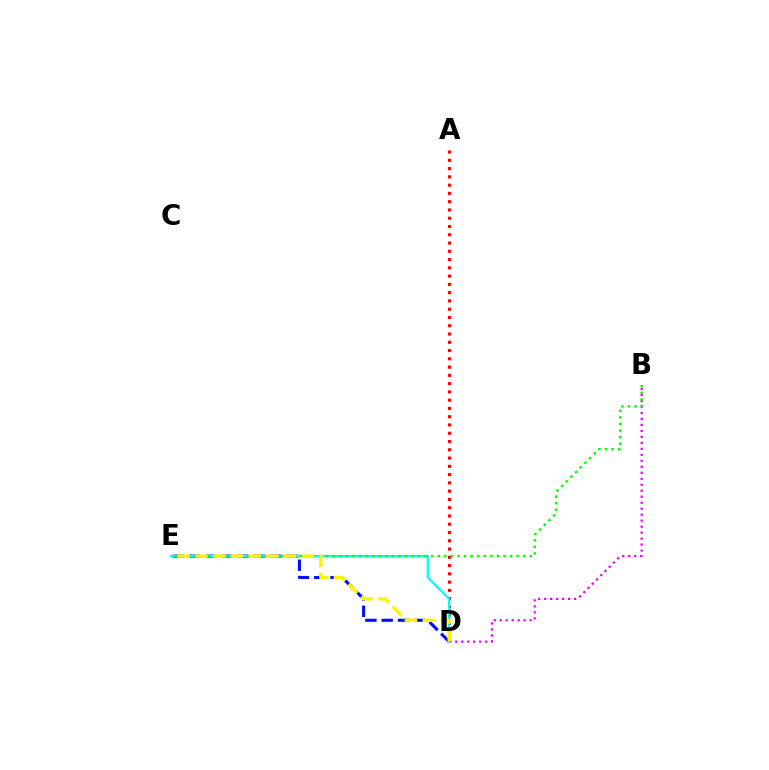{('B', 'D'): [{'color': '#ee00ff', 'line_style': 'dotted', 'thickness': 1.63}], ('D', 'E'): [{'color': '#0010ff', 'line_style': 'dashed', 'thickness': 2.21}, {'color': '#00fff6', 'line_style': 'solid', 'thickness': 1.62}, {'color': '#fcf500', 'line_style': 'dashed', 'thickness': 2.41}], ('A', 'D'): [{'color': '#ff0000', 'line_style': 'dotted', 'thickness': 2.25}], ('B', 'E'): [{'color': '#08ff00', 'line_style': 'dotted', 'thickness': 1.79}]}